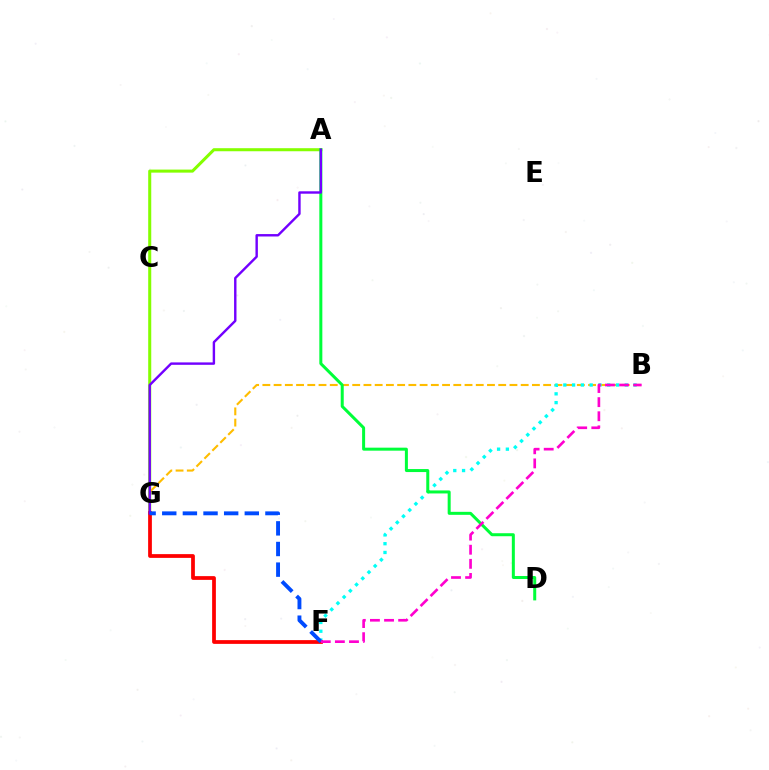{('A', 'G'): [{'color': '#84ff00', 'line_style': 'solid', 'thickness': 2.19}, {'color': '#7200ff', 'line_style': 'solid', 'thickness': 1.74}], ('B', 'G'): [{'color': '#ffbd00', 'line_style': 'dashed', 'thickness': 1.53}], ('B', 'F'): [{'color': '#00fff6', 'line_style': 'dotted', 'thickness': 2.38}, {'color': '#ff00cf', 'line_style': 'dashed', 'thickness': 1.92}], ('A', 'D'): [{'color': '#00ff39', 'line_style': 'solid', 'thickness': 2.16}], ('F', 'G'): [{'color': '#ff0000', 'line_style': 'solid', 'thickness': 2.7}, {'color': '#004bff', 'line_style': 'dashed', 'thickness': 2.8}]}